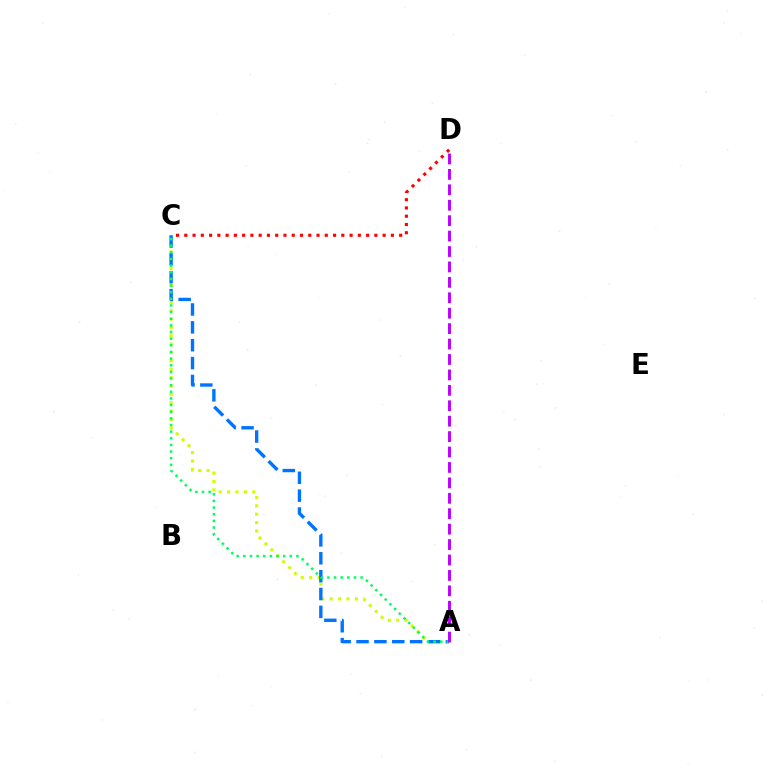{('A', 'C'): [{'color': '#d1ff00', 'line_style': 'dotted', 'thickness': 2.28}, {'color': '#0074ff', 'line_style': 'dashed', 'thickness': 2.43}, {'color': '#00ff5c', 'line_style': 'dotted', 'thickness': 1.8}], ('C', 'D'): [{'color': '#ff0000', 'line_style': 'dotted', 'thickness': 2.25}], ('A', 'D'): [{'color': '#b900ff', 'line_style': 'dashed', 'thickness': 2.1}]}